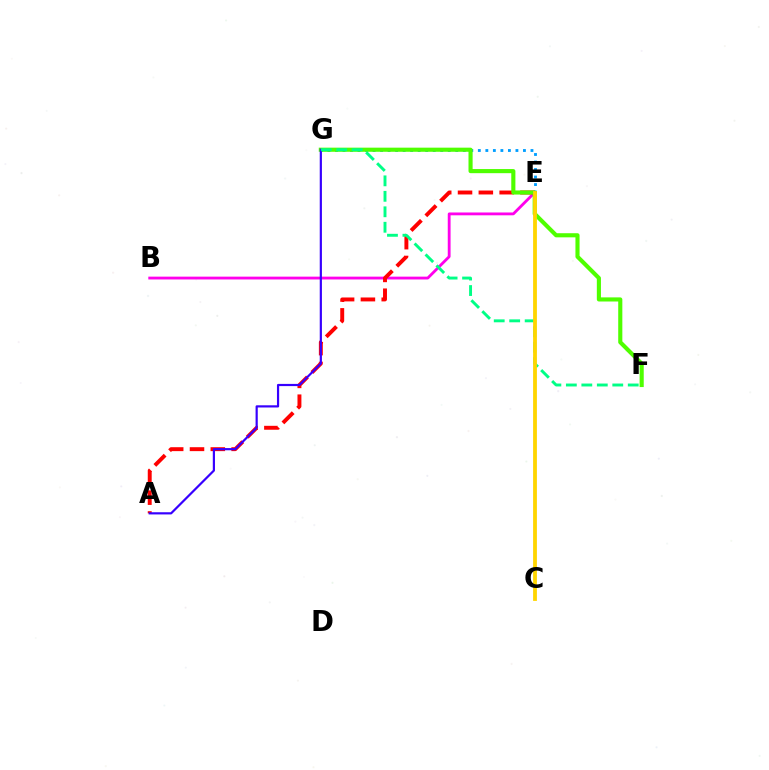{('B', 'E'): [{'color': '#ff00ed', 'line_style': 'solid', 'thickness': 2.04}], ('A', 'E'): [{'color': '#ff0000', 'line_style': 'dashed', 'thickness': 2.83}], ('E', 'G'): [{'color': '#009eff', 'line_style': 'dotted', 'thickness': 2.04}], ('F', 'G'): [{'color': '#4fff00', 'line_style': 'solid', 'thickness': 2.97}, {'color': '#00ff86', 'line_style': 'dashed', 'thickness': 2.1}], ('A', 'G'): [{'color': '#3700ff', 'line_style': 'solid', 'thickness': 1.58}], ('C', 'E'): [{'color': '#ffd500', 'line_style': 'solid', 'thickness': 2.74}]}